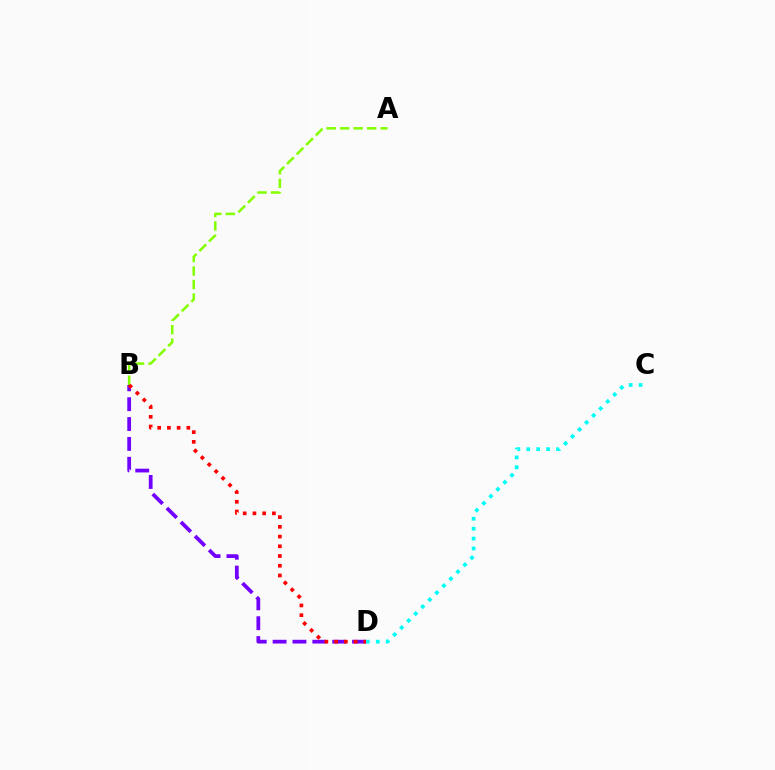{('A', 'B'): [{'color': '#84ff00', 'line_style': 'dashed', 'thickness': 1.84}], ('B', 'D'): [{'color': '#7200ff', 'line_style': 'dashed', 'thickness': 2.7}, {'color': '#ff0000', 'line_style': 'dotted', 'thickness': 2.64}], ('C', 'D'): [{'color': '#00fff6', 'line_style': 'dotted', 'thickness': 2.69}]}